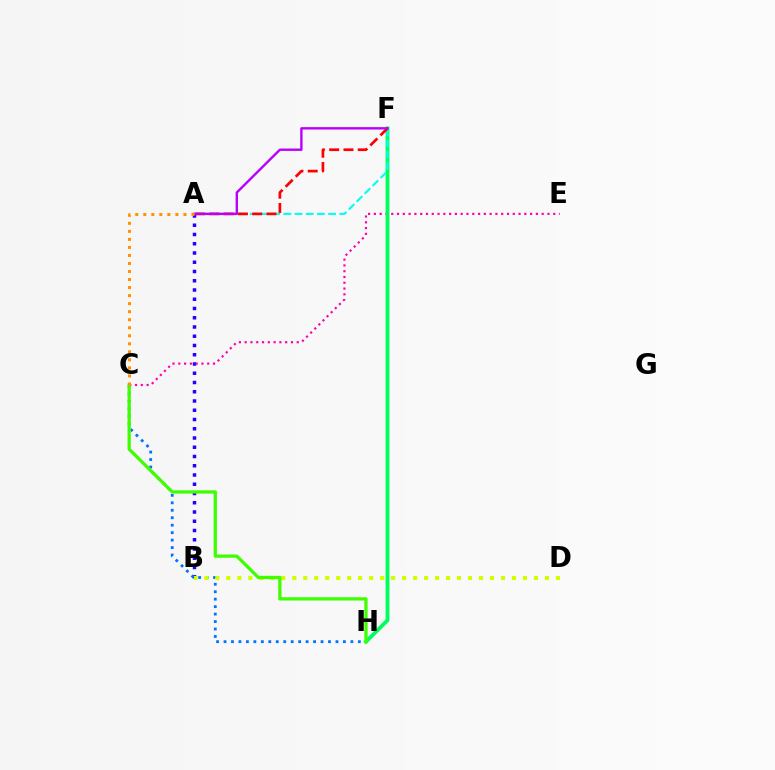{('A', 'B'): [{'color': '#2500ff', 'line_style': 'dotted', 'thickness': 2.51}], ('C', 'E'): [{'color': '#ff00ac', 'line_style': 'dotted', 'thickness': 1.57}], ('C', 'H'): [{'color': '#0074ff', 'line_style': 'dotted', 'thickness': 2.03}, {'color': '#3dff00', 'line_style': 'solid', 'thickness': 2.35}], ('B', 'D'): [{'color': '#d1ff00', 'line_style': 'dotted', 'thickness': 2.99}], ('F', 'H'): [{'color': '#00ff5c', 'line_style': 'solid', 'thickness': 2.77}], ('A', 'F'): [{'color': '#00fff6', 'line_style': 'dashed', 'thickness': 1.52}, {'color': '#ff0000', 'line_style': 'dashed', 'thickness': 1.94}, {'color': '#b900ff', 'line_style': 'solid', 'thickness': 1.72}], ('A', 'C'): [{'color': '#ff9400', 'line_style': 'dotted', 'thickness': 2.18}]}